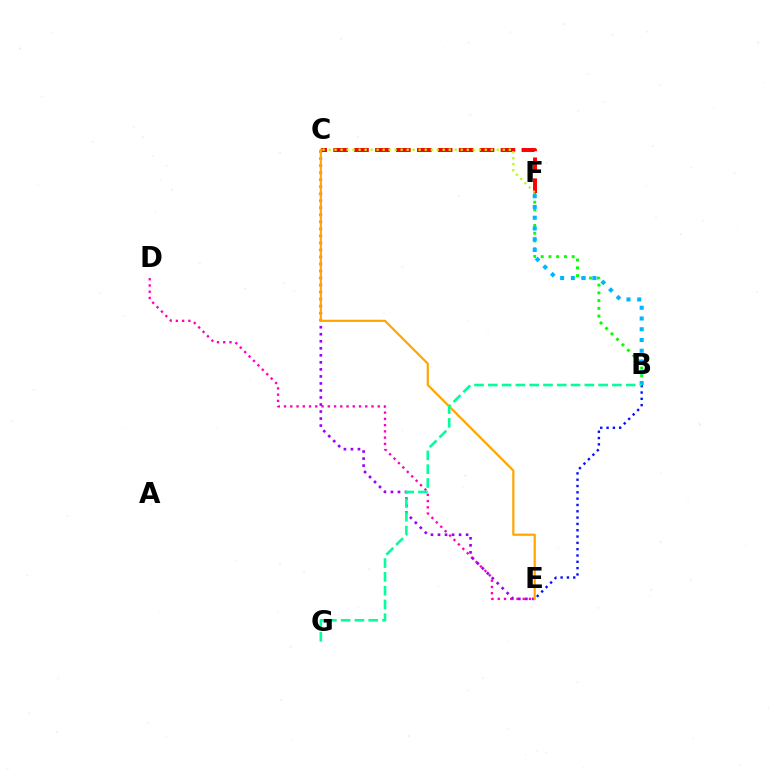{('D', 'E'): [{'color': '#ff00bd', 'line_style': 'dotted', 'thickness': 1.7}], ('C', 'E'): [{'color': '#9b00ff', 'line_style': 'dotted', 'thickness': 1.91}, {'color': '#ffa500', 'line_style': 'solid', 'thickness': 1.57}], ('B', 'F'): [{'color': '#08ff00', 'line_style': 'dotted', 'thickness': 2.1}, {'color': '#00b5ff', 'line_style': 'dotted', 'thickness': 2.92}], ('B', 'E'): [{'color': '#0010ff', 'line_style': 'dotted', 'thickness': 1.72}], ('C', 'F'): [{'color': '#ff0000', 'line_style': 'dashed', 'thickness': 2.84}, {'color': '#b3ff00', 'line_style': 'dotted', 'thickness': 1.63}], ('B', 'G'): [{'color': '#00ff9d', 'line_style': 'dashed', 'thickness': 1.87}]}